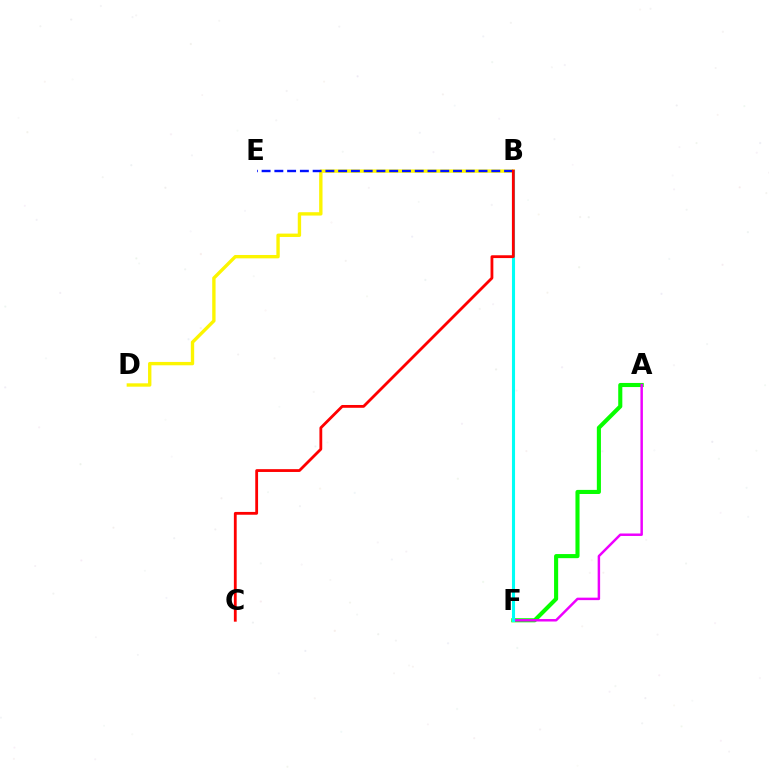{('A', 'F'): [{'color': '#08ff00', 'line_style': 'solid', 'thickness': 2.95}, {'color': '#ee00ff', 'line_style': 'solid', 'thickness': 1.78}], ('B', 'D'): [{'color': '#fcf500', 'line_style': 'solid', 'thickness': 2.42}], ('B', 'F'): [{'color': '#00fff6', 'line_style': 'solid', 'thickness': 2.22}], ('B', 'E'): [{'color': '#0010ff', 'line_style': 'dashed', 'thickness': 1.73}], ('B', 'C'): [{'color': '#ff0000', 'line_style': 'solid', 'thickness': 2.02}]}